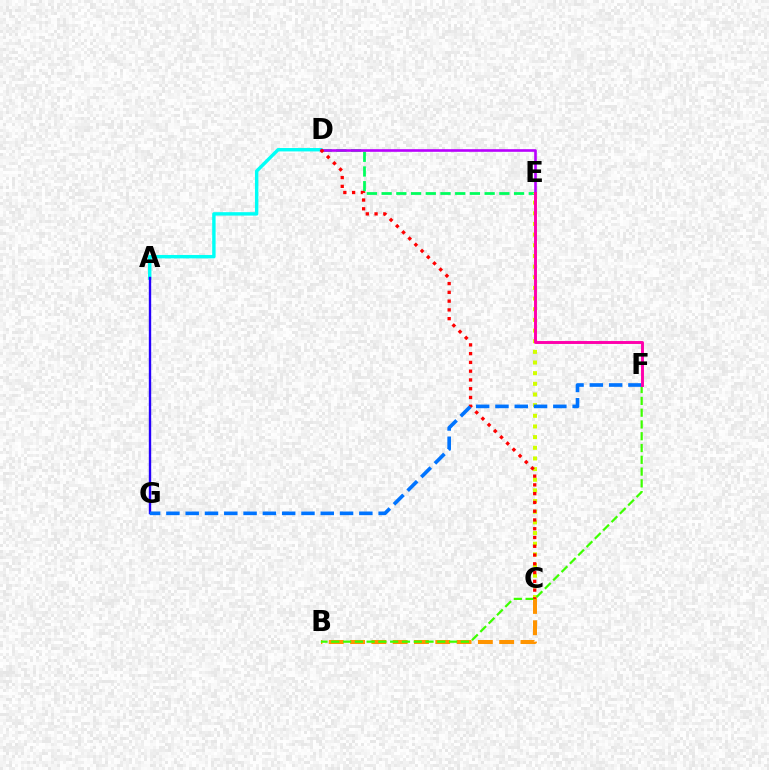{('A', 'D'): [{'color': '#00fff6', 'line_style': 'solid', 'thickness': 2.46}], ('D', 'E'): [{'color': '#00ff5c', 'line_style': 'dashed', 'thickness': 2.0}, {'color': '#b900ff', 'line_style': 'solid', 'thickness': 1.89}], ('A', 'G'): [{'color': '#2500ff', 'line_style': 'solid', 'thickness': 1.72}], ('B', 'C'): [{'color': '#ff9400', 'line_style': 'dashed', 'thickness': 2.89}], ('C', 'E'): [{'color': '#d1ff00', 'line_style': 'dotted', 'thickness': 2.9}], ('B', 'F'): [{'color': '#3dff00', 'line_style': 'dashed', 'thickness': 1.6}], ('C', 'D'): [{'color': '#ff0000', 'line_style': 'dotted', 'thickness': 2.38}], ('F', 'G'): [{'color': '#0074ff', 'line_style': 'dashed', 'thickness': 2.62}], ('E', 'F'): [{'color': '#ff00ac', 'line_style': 'solid', 'thickness': 2.1}]}